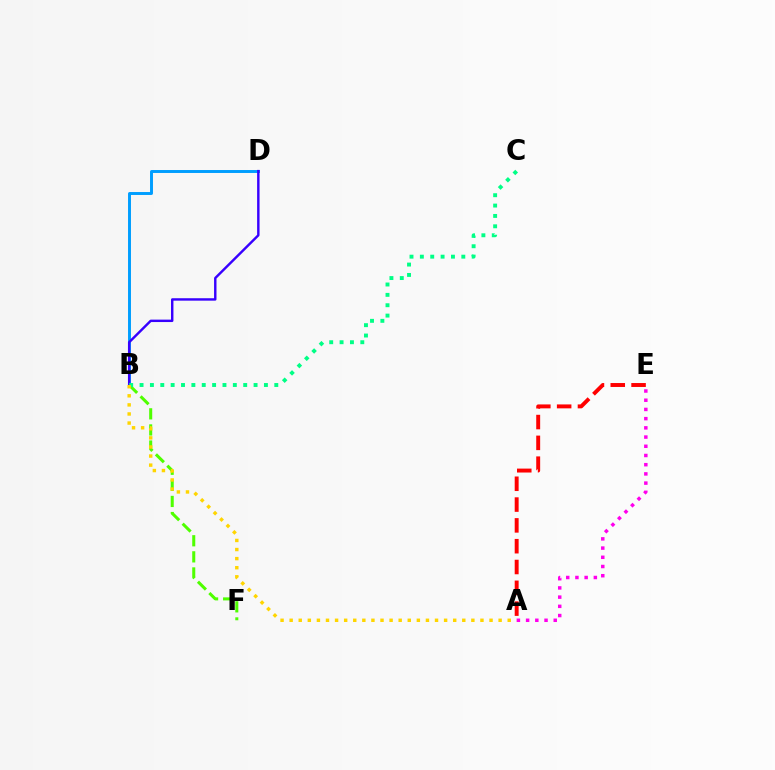{('A', 'E'): [{'color': '#ff0000', 'line_style': 'dashed', 'thickness': 2.83}, {'color': '#ff00ed', 'line_style': 'dotted', 'thickness': 2.5}], ('B', 'D'): [{'color': '#009eff', 'line_style': 'solid', 'thickness': 2.12}, {'color': '#3700ff', 'line_style': 'solid', 'thickness': 1.75}], ('B', 'F'): [{'color': '#4fff00', 'line_style': 'dashed', 'thickness': 2.19}], ('B', 'C'): [{'color': '#00ff86', 'line_style': 'dotted', 'thickness': 2.82}], ('A', 'B'): [{'color': '#ffd500', 'line_style': 'dotted', 'thickness': 2.47}]}